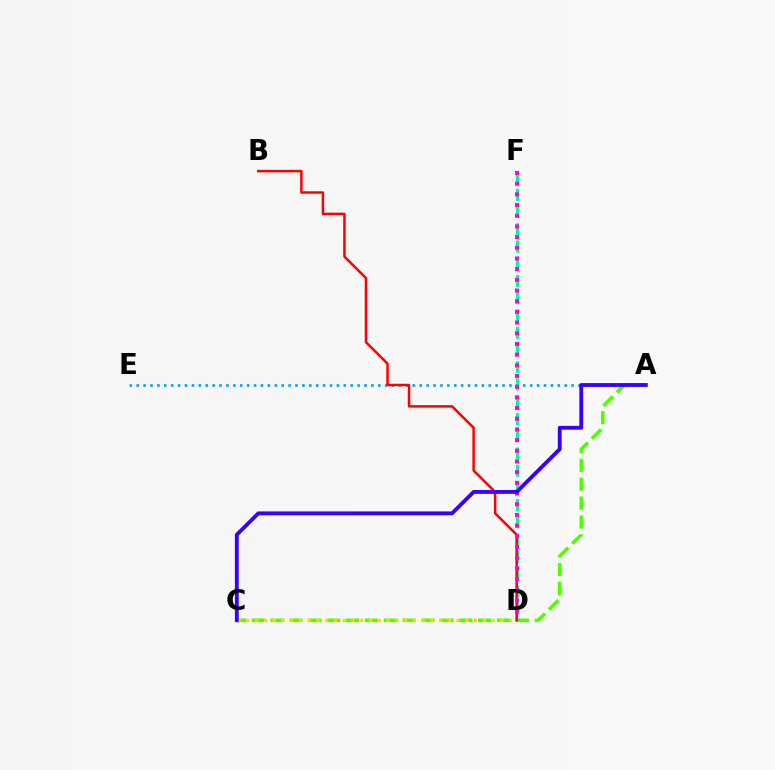{('A', 'E'): [{'color': '#009eff', 'line_style': 'dotted', 'thickness': 1.88}], ('A', 'C'): [{'color': '#4fff00', 'line_style': 'dashed', 'thickness': 2.56}, {'color': '#3700ff', 'line_style': 'solid', 'thickness': 2.75}], ('D', 'F'): [{'color': '#00ff86', 'line_style': 'dashed', 'thickness': 2.34}, {'color': '#ff00ed', 'line_style': 'dotted', 'thickness': 2.9}], ('C', 'D'): [{'color': '#ffd500', 'line_style': 'dotted', 'thickness': 2.38}], ('B', 'D'): [{'color': '#ff0000', 'line_style': 'solid', 'thickness': 1.79}]}